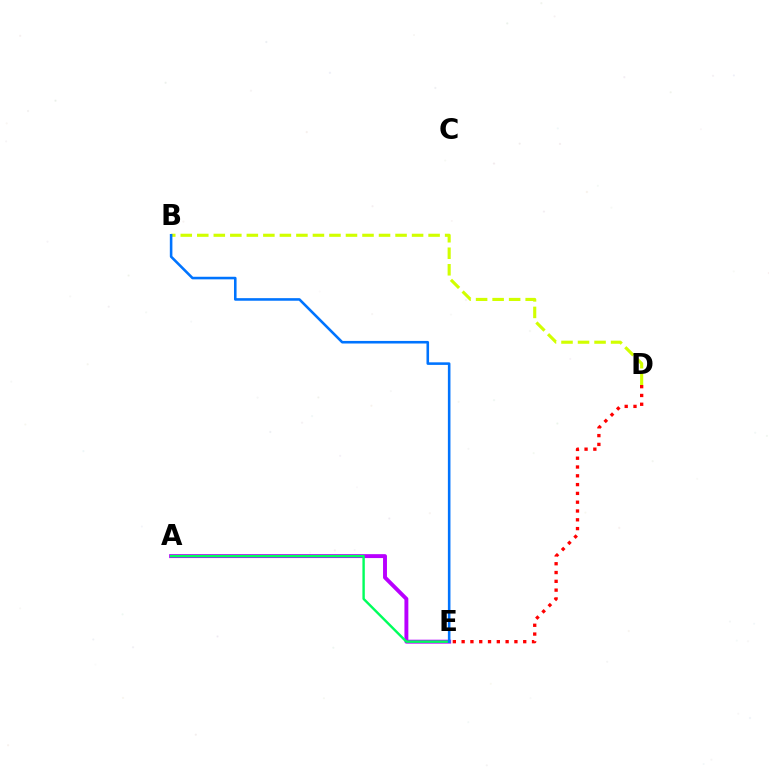{('D', 'E'): [{'color': '#ff0000', 'line_style': 'dotted', 'thickness': 2.39}], ('B', 'D'): [{'color': '#d1ff00', 'line_style': 'dashed', 'thickness': 2.24}], ('A', 'E'): [{'color': '#b900ff', 'line_style': 'solid', 'thickness': 2.82}, {'color': '#00ff5c', 'line_style': 'solid', 'thickness': 1.73}], ('B', 'E'): [{'color': '#0074ff', 'line_style': 'solid', 'thickness': 1.86}]}